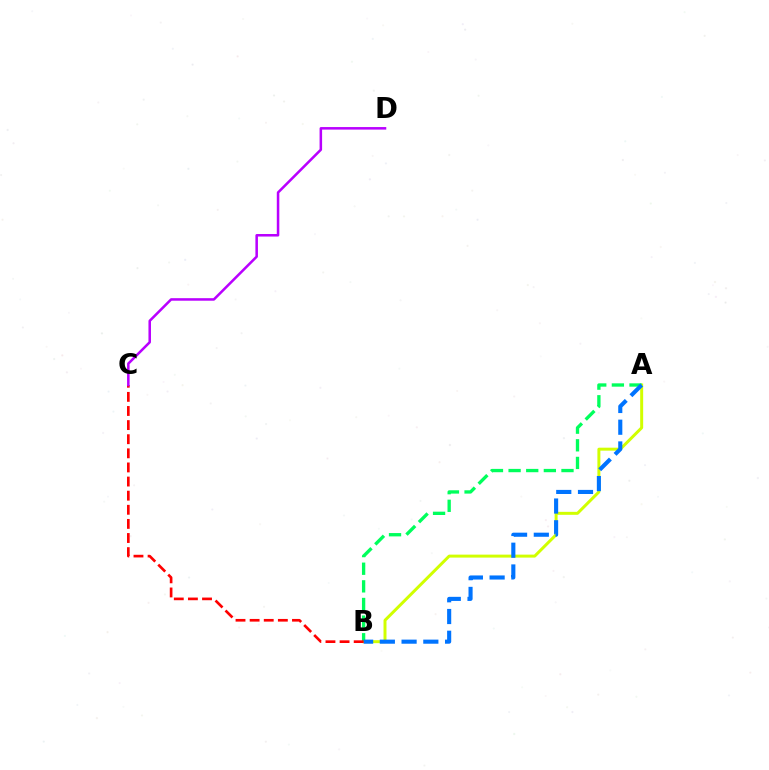{('A', 'B'): [{'color': '#d1ff00', 'line_style': 'solid', 'thickness': 2.14}, {'color': '#00ff5c', 'line_style': 'dashed', 'thickness': 2.4}, {'color': '#0074ff', 'line_style': 'dashed', 'thickness': 2.95}], ('B', 'C'): [{'color': '#ff0000', 'line_style': 'dashed', 'thickness': 1.92}], ('C', 'D'): [{'color': '#b900ff', 'line_style': 'solid', 'thickness': 1.82}]}